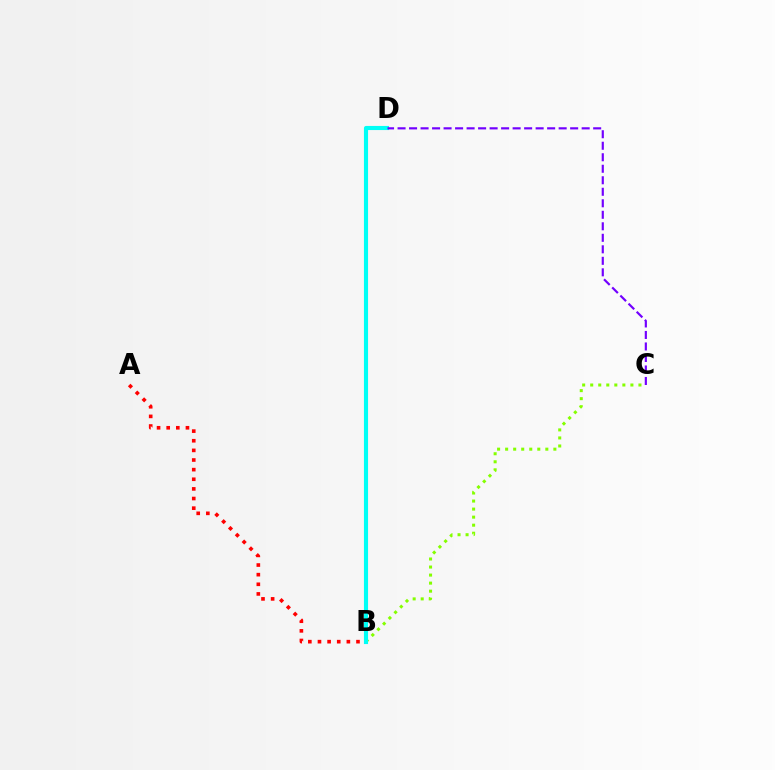{('A', 'B'): [{'color': '#ff0000', 'line_style': 'dotted', 'thickness': 2.62}], ('B', 'C'): [{'color': '#84ff00', 'line_style': 'dotted', 'thickness': 2.18}], ('B', 'D'): [{'color': '#00fff6', 'line_style': 'solid', 'thickness': 2.96}], ('C', 'D'): [{'color': '#7200ff', 'line_style': 'dashed', 'thickness': 1.56}]}